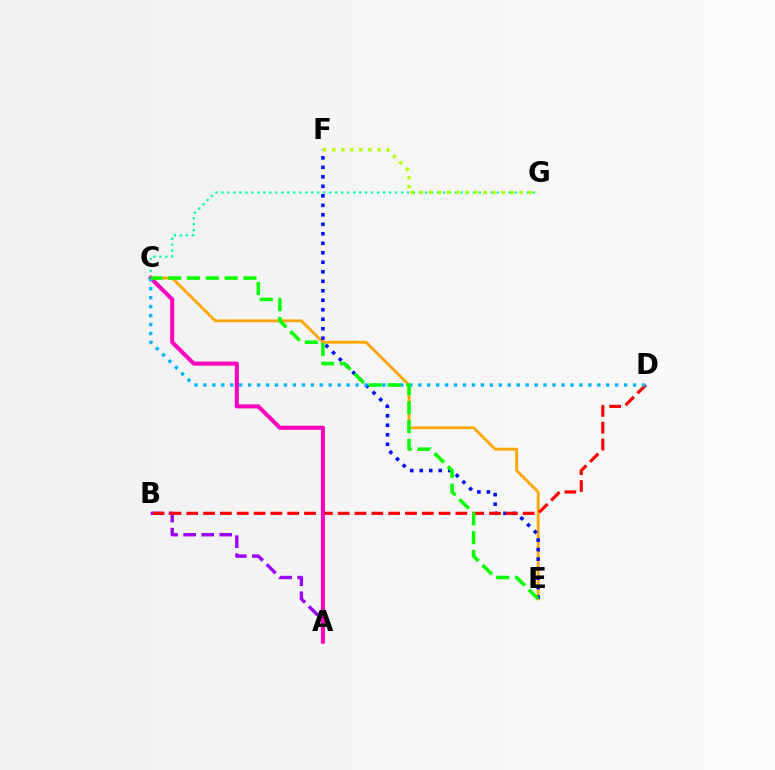{('C', 'E'): [{'color': '#ffa500', 'line_style': 'solid', 'thickness': 2.04}, {'color': '#08ff00', 'line_style': 'dashed', 'thickness': 2.56}], ('E', 'F'): [{'color': '#0010ff', 'line_style': 'dotted', 'thickness': 2.58}], ('C', 'G'): [{'color': '#00ff9d', 'line_style': 'dotted', 'thickness': 1.63}], ('A', 'B'): [{'color': '#9b00ff', 'line_style': 'dashed', 'thickness': 2.45}], ('B', 'D'): [{'color': '#ff0000', 'line_style': 'dashed', 'thickness': 2.29}], ('F', 'G'): [{'color': '#b3ff00', 'line_style': 'dotted', 'thickness': 2.46}], ('A', 'C'): [{'color': '#ff00bd', 'line_style': 'solid', 'thickness': 2.93}], ('C', 'D'): [{'color': '#00b5ff', 'line_style': 'dotted', 'thickness': 2.43}]}